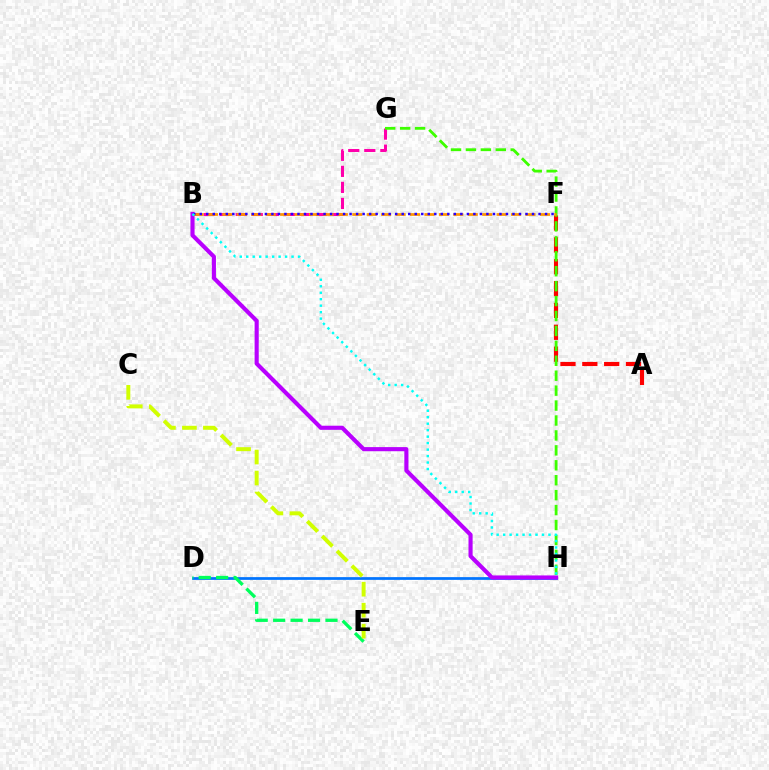{('D', 'H'): [{'color': '#0074ff', 'line_style': 'solid', 'thickness': 1.97}], ('A', 'F'): [{'color': '#ff0000', 'line_style': 'dashed', 'thickness': 2.97}], ('B', 'H'): [{'color': '#b900ff', 'line_style': 'solid', 'thickness': 2.97}, {'color': '#00fff6', 'line_style': 'dotted', 'thickness': 1.76}], ('D', 'E'): [{'color': '#00ff5c', 'line_style': 'dashed', 'thickness': 2.37}], ('B', 'G'): [{'color': '#ff00ac', 'line_style': 'dashed', 'thickness': 2.18}], ('G', 'H'): [{'color': '#3dff00', 'line_style': 'dashed', 'thickness': 2.03}], ('B', 'F'): [{'color': '#ff9400', 'line_style': 'dashed', 'thickness': 1.96}, {'color': '#2500ff', 'line_style': 'dotted', 'thickness': 1.77}], ('C', 'E'): [{'color': '#d1ff00', 'line_style': 'dashed', 'thickness': 2.85}]}